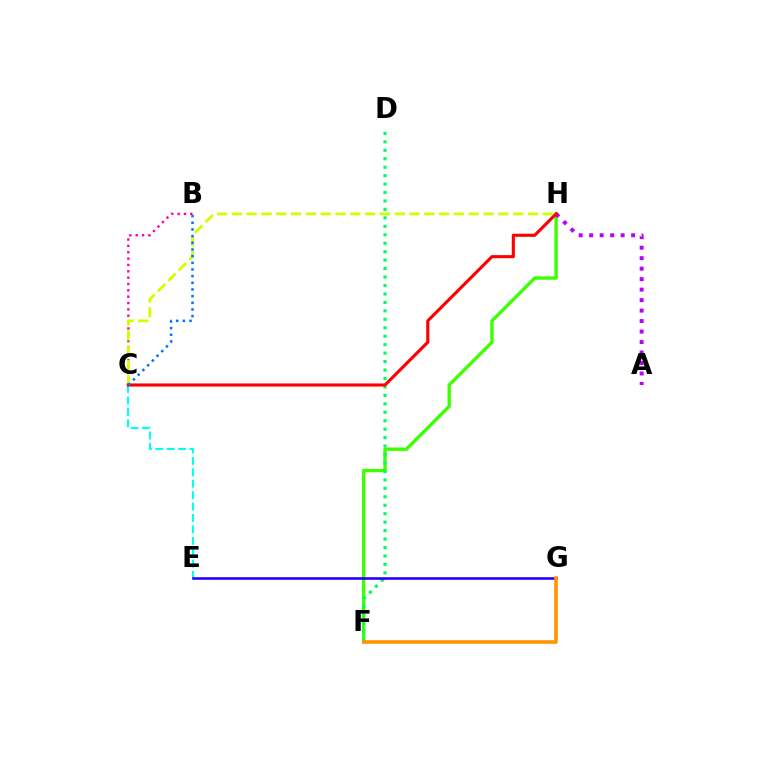{('F', 'H'): [{'color': '#3dff00', 'line_style': 'solid', 'thickness': 2.41}], ('B', 'C'): [{'color': '#ff00ac', 'line_style': 'dotted', 'thickness': 1.72}, {'color': '#0074ff', 'line_style': 'dotted', 'thickness': 1.81}], ('D', 'F'): [{'color': '#00ff5c', 'line_style': 'dotted', 'thickness': 2.3}], ('C', 'E'): [{'color': '#00fff6', 'line_style': 'dashed', 'thickness': 1.55}], ('A', 'H'): [{'color': '#b900ff', 'line_style': 'dotted', 'thickness': 2.85}], ('C', 'H'): [{'color': '#d1ff00', 'line_style': 'dashed', 'thickness': 2.01}, {'color': '#ff0000', 'line_style': 'solid', 'thickness': 2.24}], ('E', 'G'): [{'color': '#2500ff', 'line_style': 'solid', 'thickness': 1.88}], ('F', 'G'): [{'color': '#ff9400', 'line_style': 'solid', 'thickness': 2.6}]}